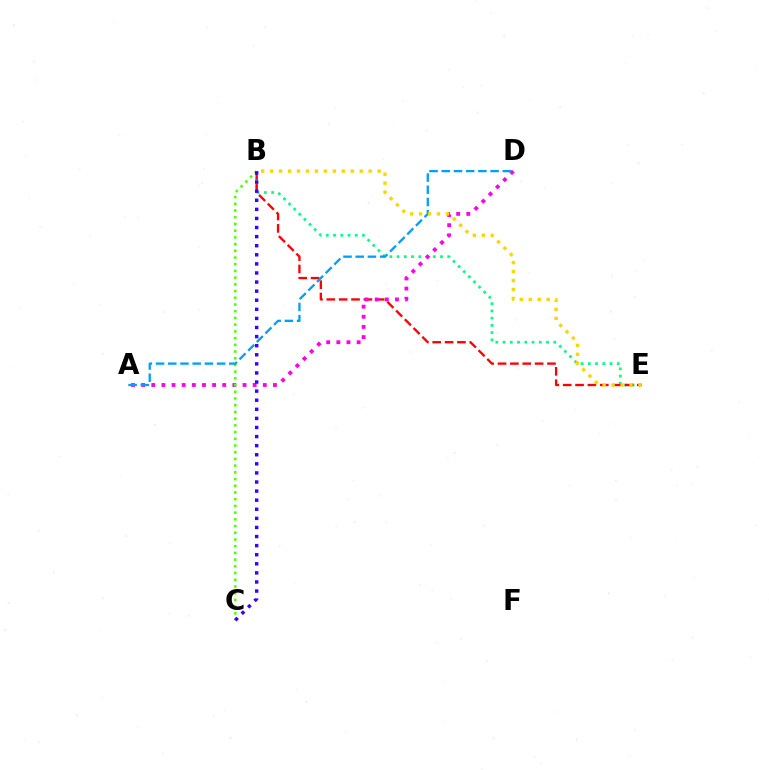{('B', 'E'): [{'color': '#00ff86', 'line_style': 'dotted', 'thickness': 1.97}, {'color': '#ff0000', 'line_style': 'dashed', 'thickness': 1.68}, {'color': '#ffd500', 'line_style': 'dotted', 'thickness': 2.43}], ('A', 'D'): [{'color': '#ff00ed', 'line_style': 'dotted', 'thickness': 2.76}, {'color': '#009eff', 'line_style': 'dashed', 'thickness': 1.66}], ('B', 'C'): [{'color': '#4fff00', 'line_style': 'dotted', 'thickness': 1.82}, {'color': '#3700ff', 'line_style': 'dotted', 'thickness': 2.47}]}